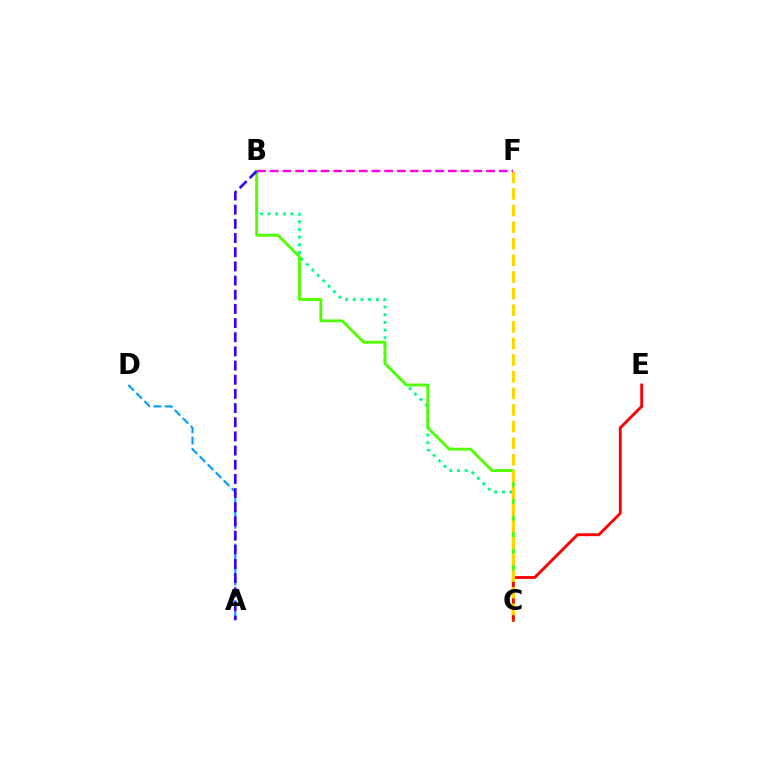{('B', 'C'): [{'color': '#00ff86', 'line_style': 'dotted', 'thickness': 2.08}, {'color': '#4fff00', 'line_style': 'solid', 'thickness': 2.04}], ('C', 'E'): [{'color': '#ff0000', 'line_style': 'solid', 'thickness': 2.05}], ('C', 'F'): [{'color': '#ffd500', 'line_style': 'dashed', 'thickness': 2.26}], ('A', 'D'): [{'color': '#009eff', 'line_style': 'dashed', 'thickness': 1.54}], ('A', 'B'): [{'color': '#3700ff', 'line_style': 'dashed', 'thickness': 1.92}], ('B', 'F'): [{'color': '#ff00ed', 'line_style': 'dashed', 'thickness': 1.73}]}